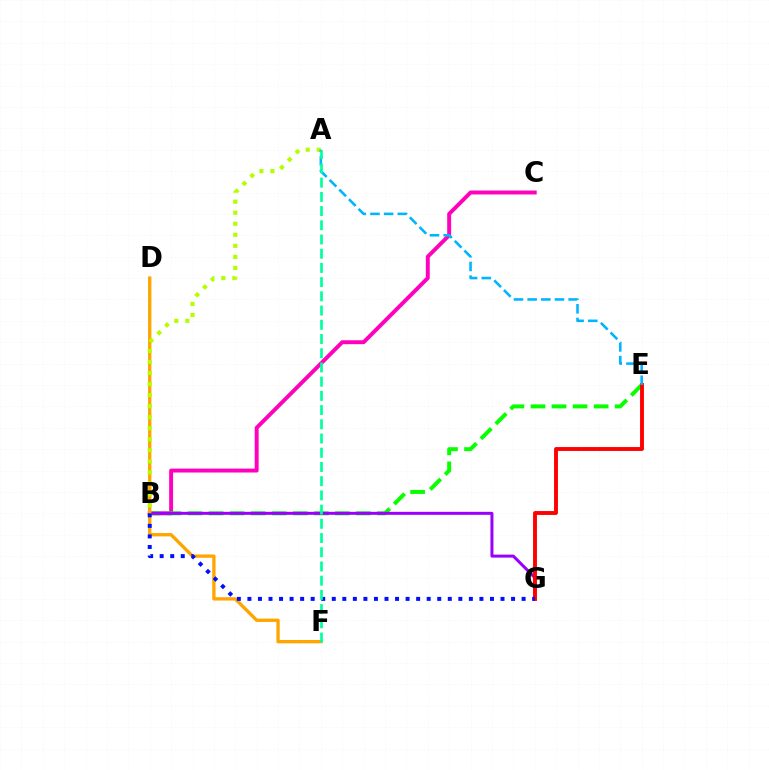{('B', 'C'): [{'color': '#ff00bd', 'line_style': 'solid', 'thickness': 2.83}], ('B', 'E'): [{'color': '#08ff00', 'line_style': 'dashed', 'thickness': 2.86}], ('B', 'G'): [{'color': '#9b00ff', 'line_style': 'solid', 'thickness': 2.16}, {'color': '#0010ff', 'line_style': 'dotted', 'thickness': 2.87}], ('E', 'G'): [{'color': '#ff0000', 'line_style': 'solid', 'thickness': 2.79}], ('D', 'F'): [{'color': '#ffa500', 'line_style': 'solid', 'thickness': 2.4}], ('A', 'B'): [{'color': '#b3ff00', 'line_style': 'dotted', 'thickness': 3.0}], ('A', 'E'): [{'color': '#00b5ff', 'line_style': 'dashed', 'thickness': 1.86}], ('A', 'F'): [{'color': '#00ff9d', 'line_style': 'dashed', 'thickness': 1.93}]}